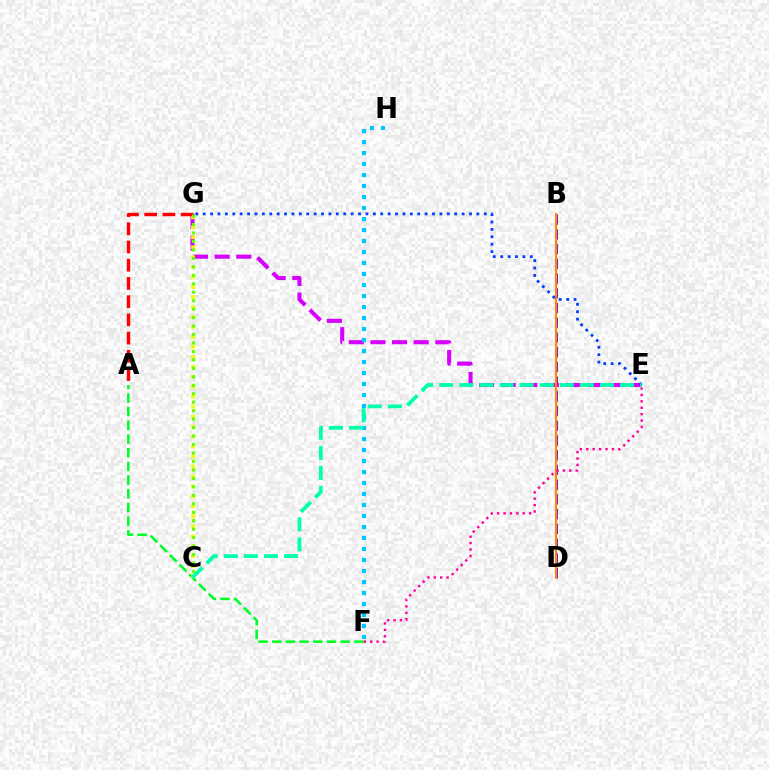{('B', 'D'): [{'color': '#4f00ff', 'line_style': 'dashed', 'thickness': 2.0}, {'color': '#ff8800', 'line_style': 'solid', 'thickness': 1.56}], ('E', 'G'): [{'color': '#d600ff', 'line_style': 'dashed', 'thickness': 2.94}, {'color': '#003fff', 'line_style': 'dotted', 'thickness': 2.01}], ('A', 'F'): [{'color': '#00ff27', 'line_style': 'dashed', 'thickness': 1.86}], ('C', 'G'): [{'color': '#eeff00', 'line_style': 'dotted', 'thickness': 2.71}, {'color': '#66ff00', 'line_style': 'dotted', 'thickness': 2.3}], ('A', 'G'): [{'color': '#ff0000', 'line_style': 'dashed', 'thickness': 2.48}], ('F', 'H'): [{'color': '#00c7ff', 'line_style': 'dotted', 'thickness': 2.99}], ('E', 'F'): [{'color': '#ff00a0', 'line_style': 'dotted', 'thickness': 1.74}], ('C', 'E'): [{'color': '#00ffaf', 'line_style': 'dashed', 'thickness': 2.73}]}